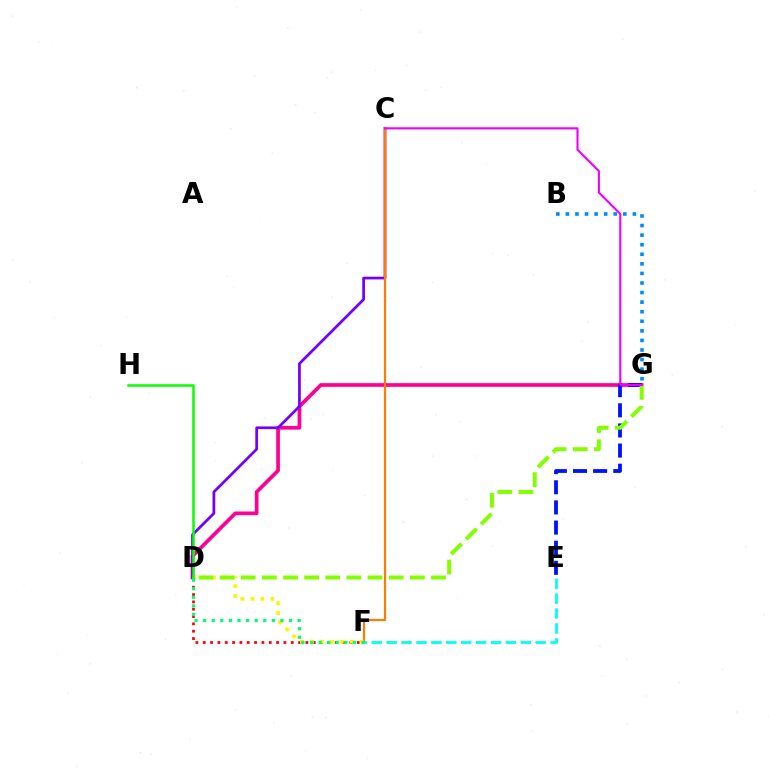{('B', 'G'): [{'color': '#008cff', 'line_style': 'dotted', 'thickness': 2.6}], ('D', 'G'): [{'color': '#ff0094', 'line_style': 'solid', 'thickness': 2.67}, {'color': '#84ff00', 'line_style': 'dashed', 'thickness': 2.87}], ('E', 'G'): [{'color': '#0010ff', 'line_style': 'dashed', 'thickness': 2.74}], ('E', 'F'): [{'color': '#00fff6', 'line_style': 'dashed', 'thickness': 2.03}], ('C', 'D'): [{'color': '#7200ff', 'line_style': 'solid', 'thickness': 1.97}], ('D', 'F'): [{'color': '#ff0000', 'line_style': 'dotted', 'thickness': 1.99}, {'color': '#fcf500', 'line_style': 'dotted', 'thickness': 2.71}, {'color': '#00ff74', 'line_style': 'dotted', 'thickness': 2.33}], ('C', 'F'): [{'color': '#ff7c00', 'line_style': 'solid', 'thickness': 1.58}], ('C', 'G'): [{'color': '#ee00ff', 'line_style': 'solid', 'thickness': 1.52}], ('D', 'H'): [{'color': '#08ff00', 'line_style': 'solid', 'thickness': 1.8}]}